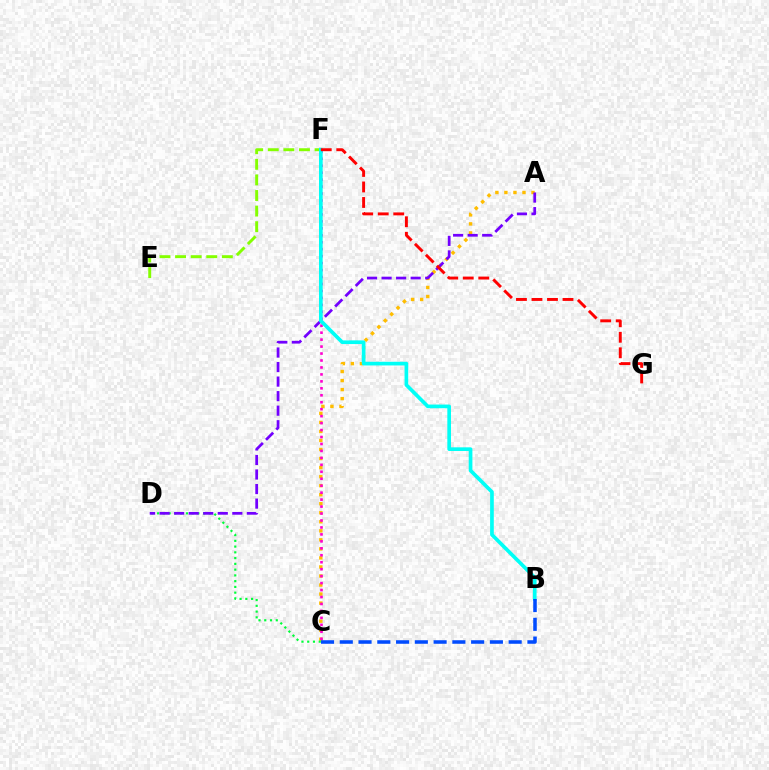{('A', 'C'): [{'color': '#ffbd00', 'line_style': 'dotted', 'thickness': 2.45}], ('C', 'F'): [{'color': '#ff00cf', 'line_style': 'dotted', 'thickness': 1.89}], ('C', 'D'): [{'color': '#00ff39', 'line_style': 'dotted', 'thickness': 1.56}], ('E', 'F'): [{'color': '#84ff00', 'line_style': 'dashed', 'thickness': 2.12}], ('A', 'D'): [{'color': '#7200ff', 'line_style': 'dashed', 'thickness': 1.98}], ('B', 'F'): [{'color': '#00fff6', 'line_style': 'solid', 'thickness': 2.65}], ('F', 'G'): [{'color': '#ff0000', 'line_style': 'dashed', 'thickness': 2.11}], ('B', 'C'): [{'color': '#004bff', 'line_style': 'dashed', 'thickness': 2.55}]}